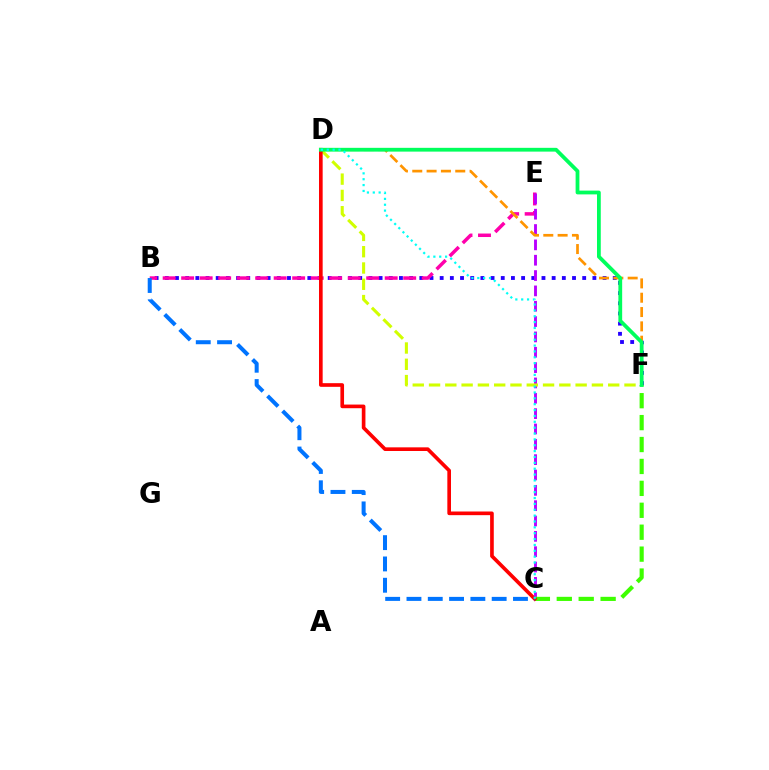{('B', 'F'): [{'color': '#2500ff', 'line_style': 'dotted', 'thickness': 2.77}], ('B', 'E'): [{'color': '#ff00ac', 'line_style': 'dashed', 'thickness': 2.51}], ('C', 'E'): [{'color': '#b900ff', 'line_style': 'dashed', 'thickness': 2.08}], ('C', 'F'): [{'color': '#3dff00', 'line_style': 'dashed', 'thickness': 2.98}], ('D', 'F'): [{'color': '#d1ff00', 'line_style': 'dashed', 'thickness': 2.21}, {'color': '#ff9400', 'line_style': 'dashed', 'thickness': 1.95}, {'color': '#00ff5c', 'line_style': 'solid', 'thickness': 2.72}], ('C', 'D'): [{'color': '#ff0000', 'line_style': 'solid', 'thickness': 2.63}, {'color': '#00fff6', 'line_style': 'dotted', 'thickness': 1.59}], ('B', 'C'): [{'color': '#0074ff', 'line_style': 'dashed', 'thickness': 2.89}]}